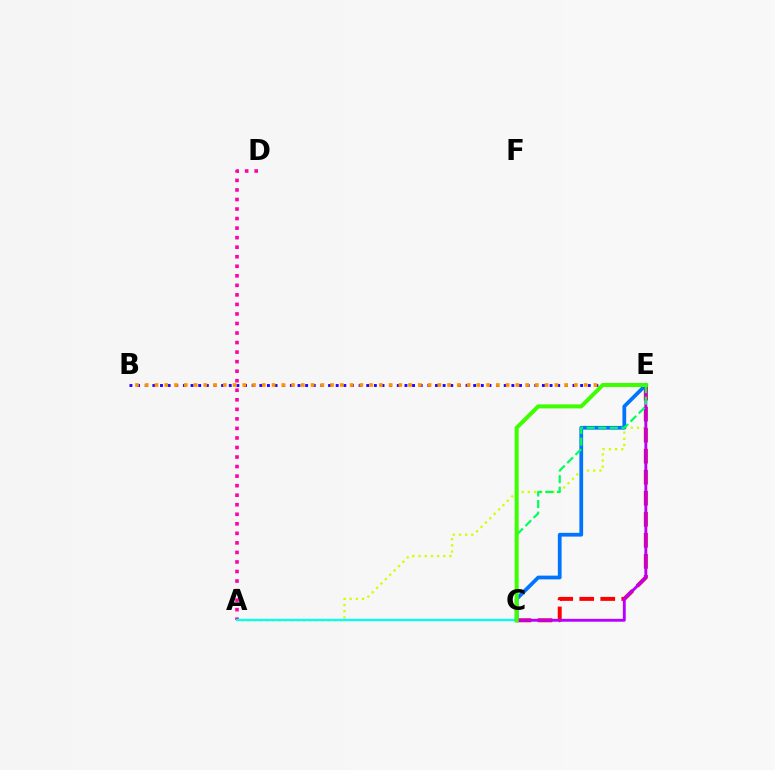{('A', 'E'): [{'color': '#d1ff00', 'line_style': 'dotted', 'thickness': 1.68}], ('A', 'D'): [{'color': '#ff00ac', 'line_style': 'dotted', 'thickness': 2.59}], ('C', 'E'): [{'color': '#ff0000', 'line_style': 'dashed', 'thickness': 2.86}, {'color': '#b900ff', 'line_style': 'solid', 'thickness': 2.07}, {'color': '#0074ff', 'line_style': 'solid', 'thickness': 2.7}, {'color': '#00ff5c', 'line_style': 'dashed', 'thickness': 1.58}, {'color': '#3dff00', 'line_style': 'solid', 'thickness': 2.89}], ('A', 'C'): [{'color': '#00fff6', 'line_style': 'solid', 'thickness': 1.64}], ('B', 'E'): [{'color': '#2500ff', 'line_style': 'dotted', 'thickness': 2.08}, {'color': '#ff9400', 'line_style': 'dotted', 'thickness': 2.65}]}